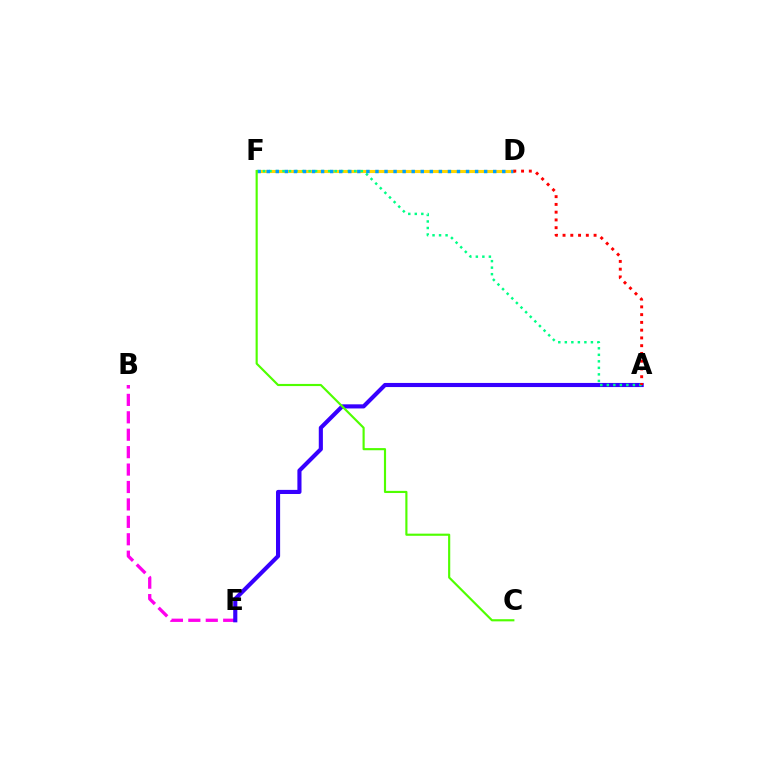{('D', 'F'): [{'color': '#ffd500', 'line_style': 'solid', 'thickness': 2.23}, {'color': '#009eff', 'line_style': 'dotted', 'thickness': 2.46}], ('B', 'E'): [{'color': '#ff00ed', 'line_style': 'dashed', 'thickness': 2.37}], ('A', 'E'): [{'color': '#3700ff', 'line_style': 'solid', 'thickness': 2.97}], ('A', 'F'): [{'color': '#00ff86', 'line_style': 'dotted', 'thickness': 1.77}], ('A', 'D'): [{'color': '#ff0000', 'line_style': 'dotted', 'thickness': 2.11}], ('C', 'F'): [{'color': '#4fff00', 'line_style': 'solid', 'thickness': 1.55}]}